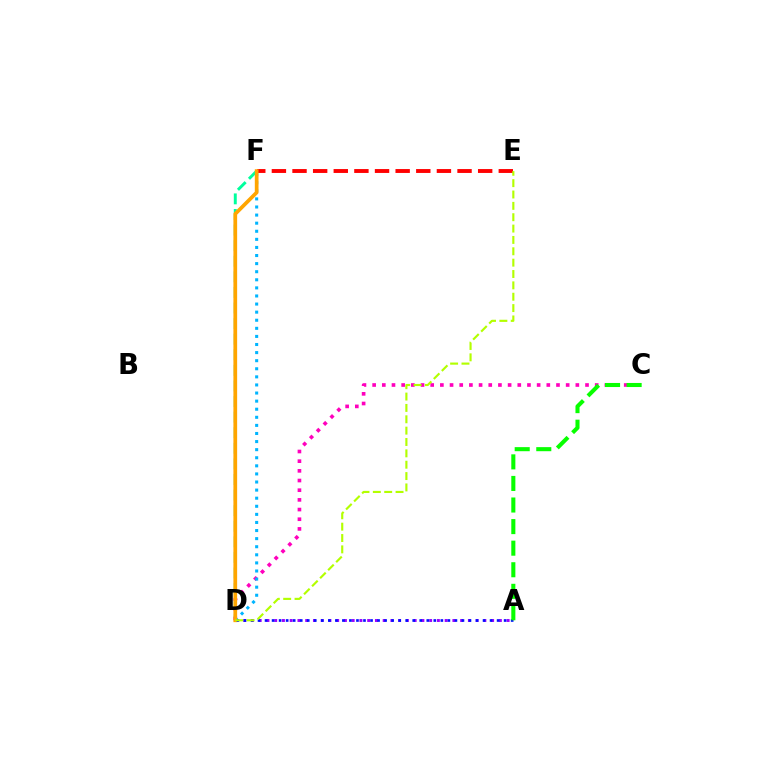{('D', 'F'): [{'color': '#00ff9d', 'line_style': 'dashed', 'thickness': 2.12}, {'color': '#00b5ff', 'line_style': 'dotted', 'thickness': 2.2}, {'color': '#ffa500', 'line_style': 'solid', 'thickness': 2.68}], ('C', 'D'): [{'color': '#ff00bd', 'line_style': 'dotted', 'thickness': 2.63}], ('E', 'F'): [{'color': '#ff0000', 'line_style': 'dashed', 'thickness': 2.8}], ('A', 'D'): [{'color': '#9b00ff', 'line_style': 'dotted', 'thickness': 2.1}, {'color': '#0010ff', 'line_style': 'dotted', 'thickness': 1.91}], ('D', 'E'): [{'color': '#b3ff00', 'line_style': 'dashed', 'thickness': 1.54}], ('A', 'C'): [{'color': '#08ff00', 'line_style': 'dashed', 'thickness': 2.93}]}